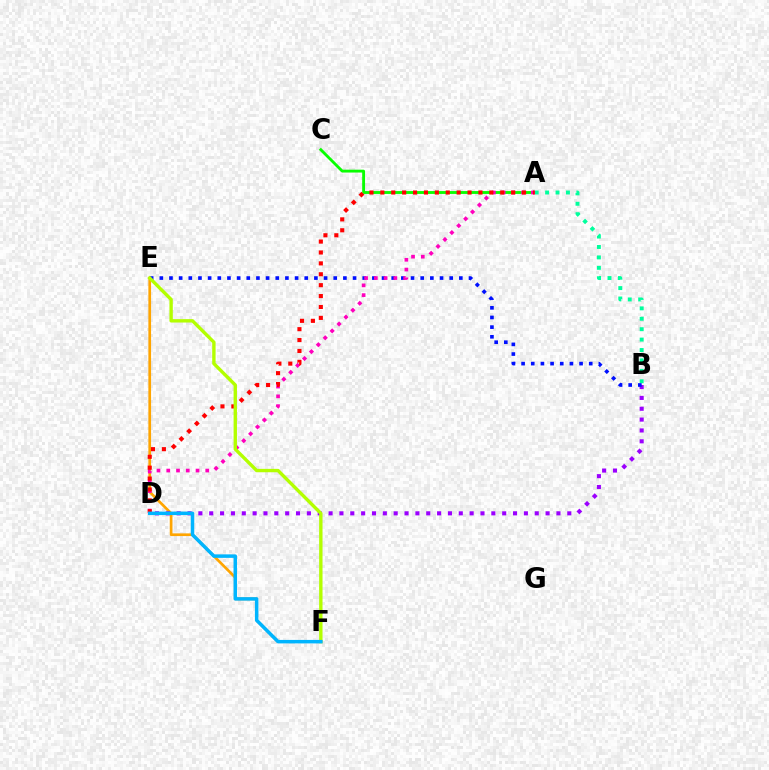{('A', 'C'): [{'color': '#08ff00', 'line_style': 'solid', 'thickness': 2.06}], ('A', 'B'): [{'color': '#00ff9d', 'line_style': 'dotted', 'thickness': 2.83}], ('E', 'F'): [{'color': '#ffa500', 'line_style': 'solid', 'thickness': 1.94}, {'color': '#b3ff00', 'line_style': 'solid', 'thickness': 2.43}], ('B', 'D'): [{'color': '#9b00ff', 'line_style': 'dotted', 'thickness': 2.95}], ('B', 'E'): [{'color': '#0010ff', 'line_style': 'dotted', 'thickness': 2.63}], ('A', 'D'): [{'color': '#ff00bd', 'line_style': 'dotted', 'thickness': 2.65}, {'color': '#ff0000', 'line_style': 'dotted', 'thickness': 2.96}], ('D', 'F'): [{'color': '#00b5ff', 'line_style': 'solid', 'thickness': 2.52}]}